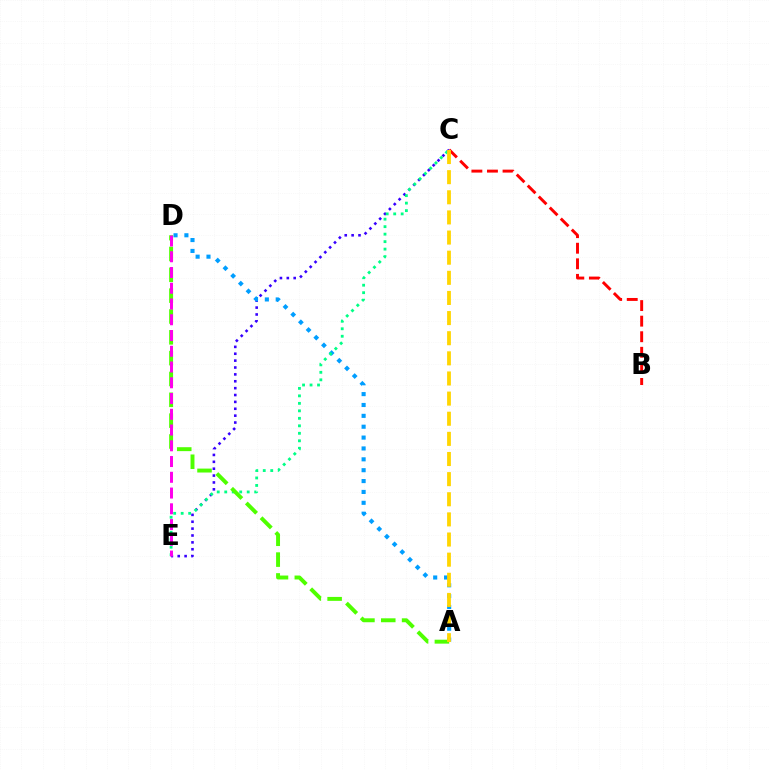{('C', 'E'): [{'color': '#3700ff', 'line_style': 'dotted', 'thickness': 1.87}, {'color': '#00ff86', 'line_style': 'dotted', 'thickness': 2.03}], ('A', 'D'): [{'color': '#009eff', 'line_style': 'dotted', 'thickness': 2.95}, {'color': '#4fff00', 'line_style': 'dashed', 'thickness': 2.83}], ('B', 'C'): [{'color': '#ff0000', 'line_style': 'dashed', 'thickness': 2.12}], ('D', 'E'): [{'color': '#ff00ed', 'line_style': 'dashed', 'thickness': 2.14}], ('A', 'C'): [{'color': '#ffd500', 'line_style': 'dashed', 'thickness': 2.73}]}